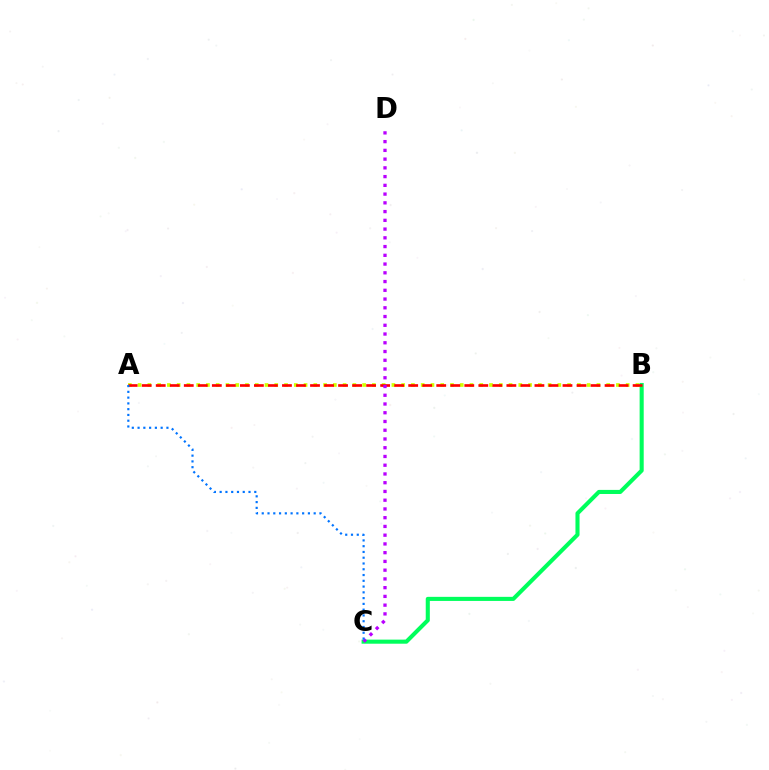{('A', 'B'): [{'color': '#d1ff00', 'line_style': 'dotted', 'thickness': 2.65}, {'color': '#ff0000', 'line_style': 'dashed', 'thickness': 1.91}], ('B', 'C'): [{'color': '#00ff5c', 'line_style': 'solid', 'thickness': 2.94}], ('C', 'D'): [{'color': '#b900ff', 'line_style': 'dotted', 'thickness': 2.38}], ('A', 'C'): [{'color': '#0074ff', 'line_style': 'dotted', 'thickness': 1.57}]}